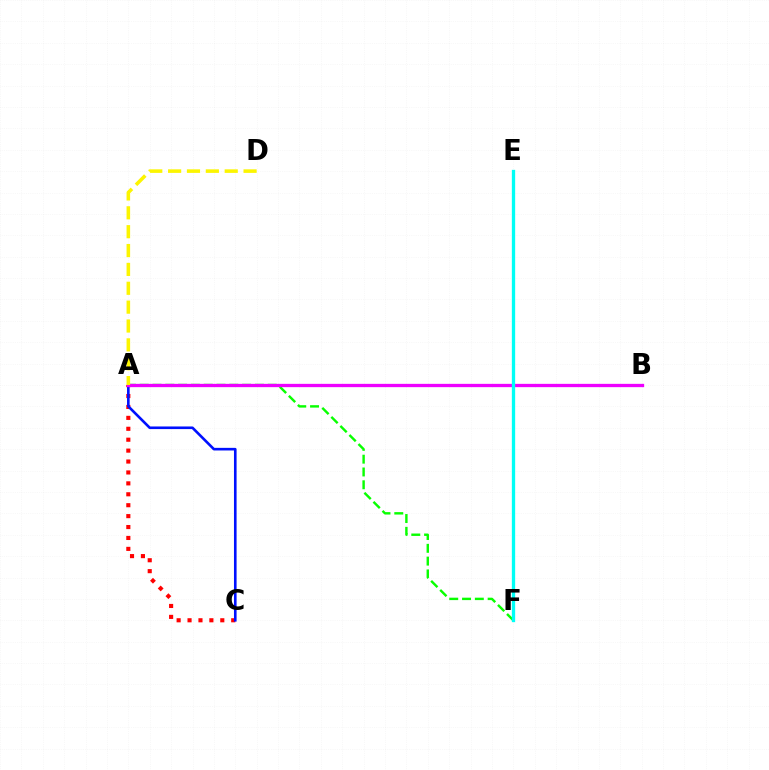{('A', 'C'): [{'color': '#ff0000', 'line_style': 'dotted', 'thickness': 2.97}, {'color': '#0010ff', 'line_style': 'solid', 'thickness': 1.89}], ('A', 'F'): [{'color': '#08ff00', 'line_style': 'dashed', 'thickness': 1.74}], ('A', 'B'): [{'color': '#ee00ff', 'line_style': 'solid', 'thickness': 2.38}], ('E', 'F'): [{'color': '#00fff6', 'line_style': 'solid', 'thickness': 2.39}], ('A', 'D'): [{'color': '#fcf500', 'line_style': 'dashed', 'thickness': 2.56}]}